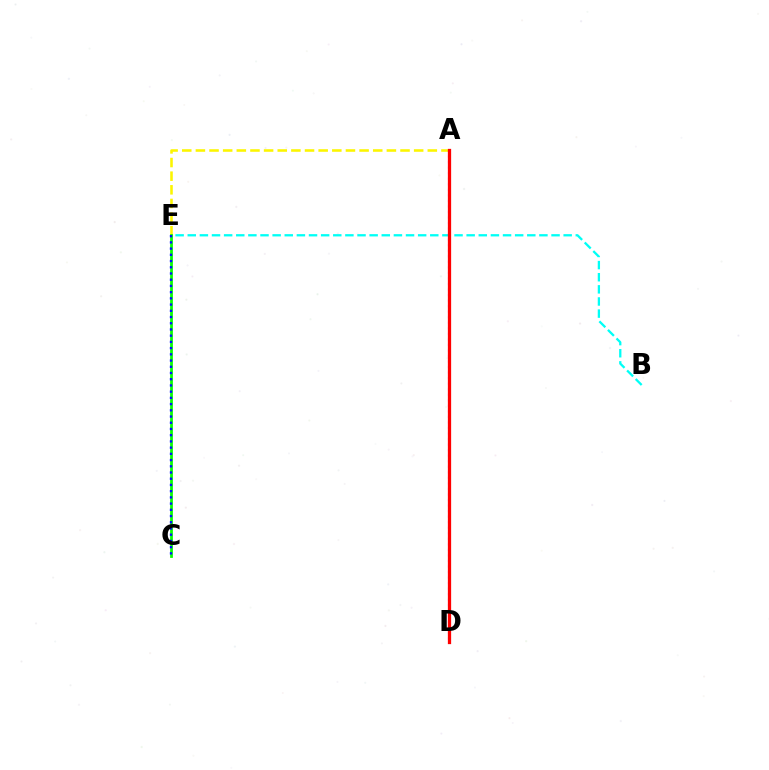{('B', 'E'): [{'color': '#00fff6', 'line_style': 'dashed', 'thickness': 1.65}], ('A', 'E'): [{'color': '#fcf500', 'line_style': 'dashed', 'thickness': 1.85}], ('C', 'E'): [{'color': '#08ff00', 'line_style': 'solid', 'thickness': 1.99}, {'color': '#0010ff', 'line_style': 'dotted', 'thickness': 1.69}], ('A', 'D'): [{'color': '#ee00ff', 'line_style': 'dotted', 'thickness': 1.51}, {'color': '#ff0000', 'line_style': 'solid', 'thickness': 2.35}]}